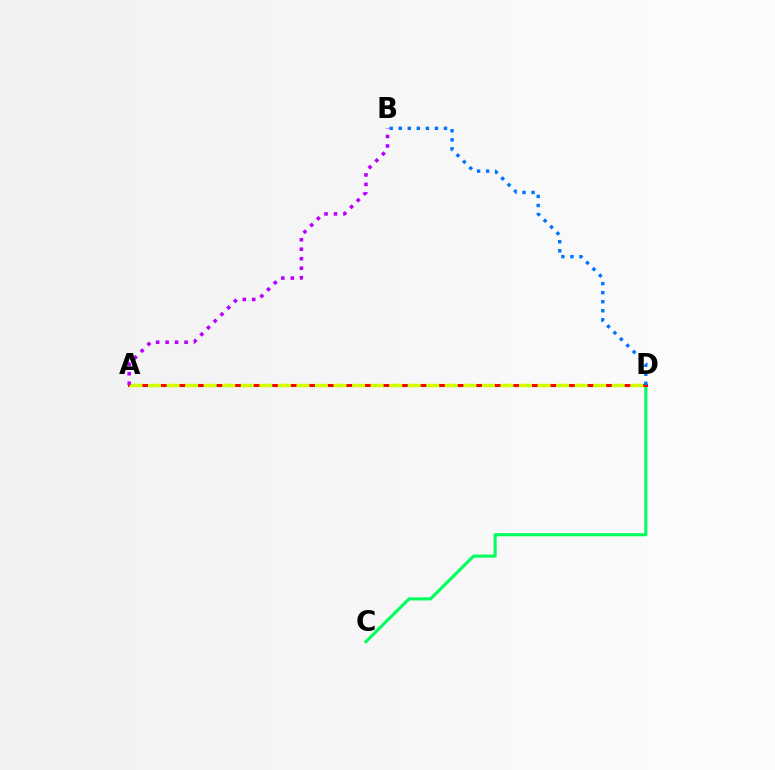{('C', 'D'): [{'color': '#00ff5c', 'line_style': 'solid', 'thickness': 2.23}], ('A', 'D'): [{'color': '#ff0000', 'line_style': 'solid', 'thickness': 2.15}, {'color': '#d1ff00', 'line_style': 'dashed', 'thickness': 2.52}], ('A', 'B'): [{'color': '#b900ff', 'line_style': 'dotted', 'thickness': 2.58}], ('B', 'D'): [{'color': '#0074ff', 'line_style': 'dotted', 'thickness': 2.46}]}